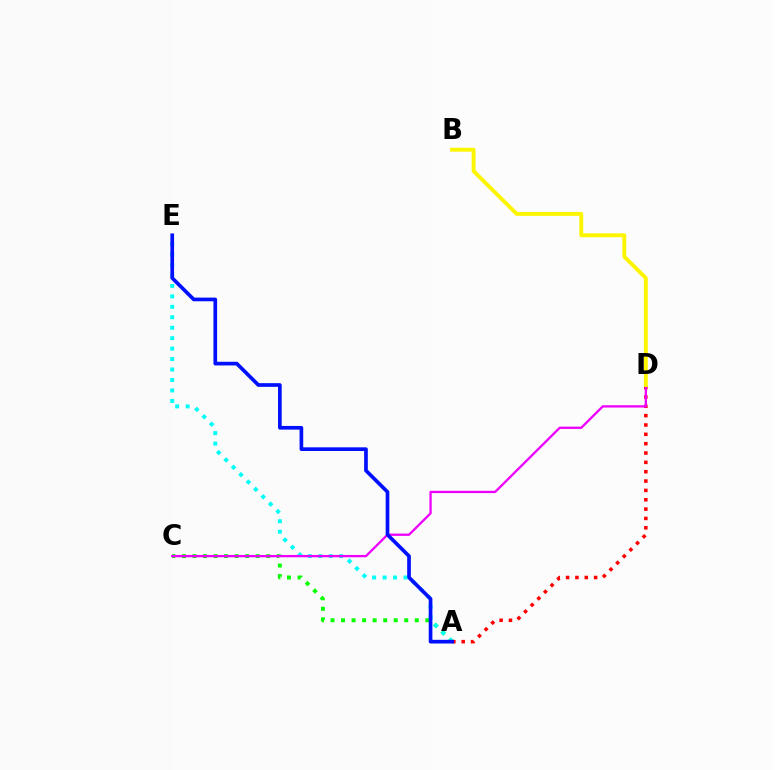{('A', 'C'): [{'color': '#08ff00', 'line_style': 'dotted', 'thickness': 2.86}], ('A', 'D'): [{'color': '#ff0000', 'line_style': 'dotted', 'thickness': 2.54}], ('A', 'E'): [{'color': '#00fff6', 'line_style': 'dotted', 'thickness': 2.84}, {'color': '#0010ff', 'line_style': 'solid', 'thickness': 2.65}], ('C', 'D'): [{'color': '#ee00ff', 'line_style': 'solid', 'thickness': 1.66}], ('B', 'D'): [{'color': '#fcf500', 'line_style': 'solid', 'thickness': 2.81}]}